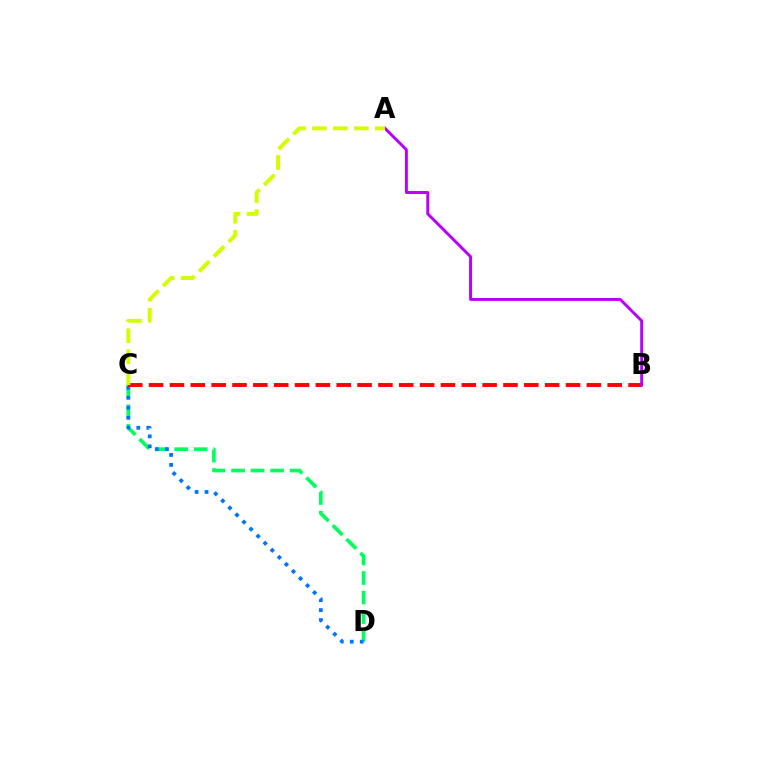{('C', 'D'): [{'color': '#00ff5c', 'line_style': 'dashed', 'thickness': 2.65}, {'color': '#0074ff', 'line_style': 'dotted', 'thickness': 2.71}], ('B', 'C'): [{'color': '#ff0000', 'line_style': 'dashed', 'thickness': 2.83}], ('A', 'B'): [{'color': '#b900ff', 'line_style': 'solid', 'thickness': 2.11}], ('A', 'C'): [{'color': '#d1ff00', 'line_style': 'dashed', 'thickness': 2.85}]}